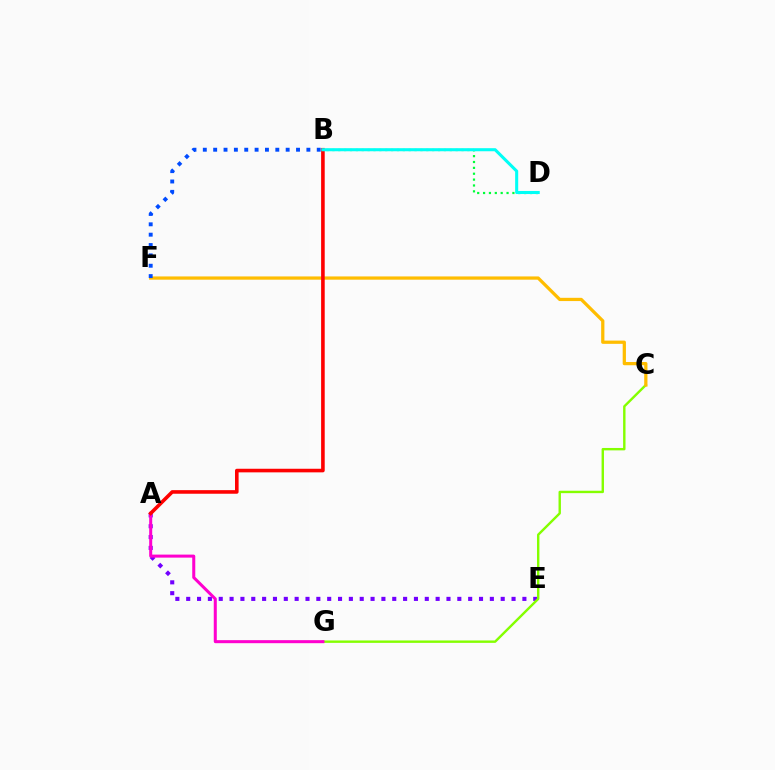{('A', 'E'): [{'color': '#7200ff', 'line_style': 'dotted', 'thickness': 2.95}], ('C', 'G'): [{'color': '#84ff00', 'line_style': 'solid', 'thickness': 1.73}], ('A', 'G'): [{'color': '#ff00cf', 'line_style': 'solid', 'thickness': 2.18}], ('C', 'F'): [{'color': '#ffbd00', 'line_style': 'solid', 'thickness': 2.34}], ('B', 'D'): [{'color': '#00ff39', 'line_style': 'dotted', 'thickness': 1.59}, {'color': '#00fff6', 'line_style': 'solid', 'thickness': 2.21}], ('A', 'B'): [{'color': '#ff0000', 'line_style': 'solid', 'thickness': 2.59}], ('B', 'F'): [{'color': '#004bff', 'line_style': 'dotted', 'thickness': 2.81}]}